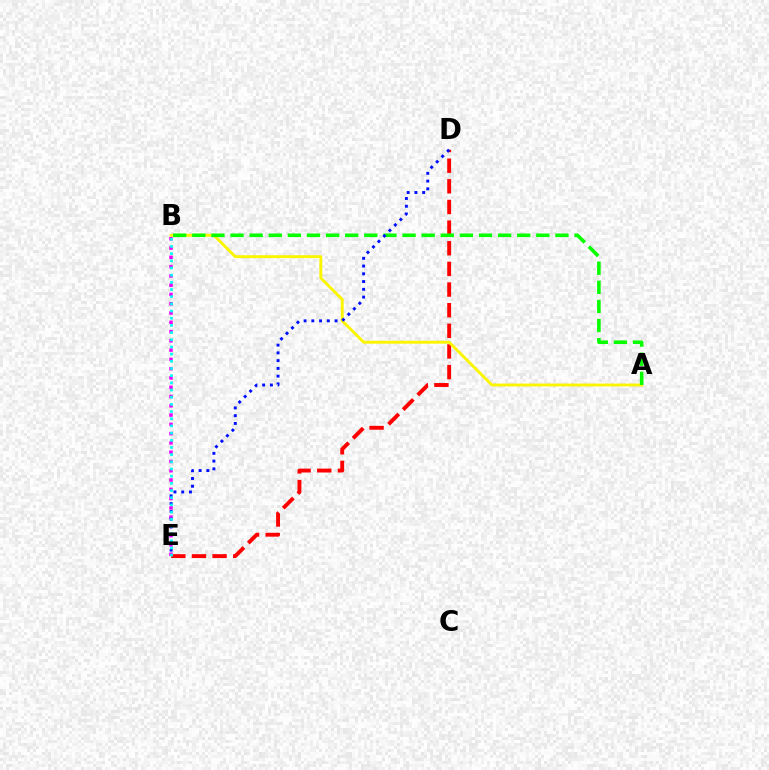{('D', 'E'): [{'color': '#ff0000', 'line_style': 'dashed', 'thickness': 2.8}, {'color': '#0010ff', 'line_style': 'dotted', 'thickness': 2.11}], ('B', 'E'): [{'color': '#ee00ff', 'line_style': 'dotted', 'thickness': 2.52}, {'color': '#00fff6', 'line_style': 'dotted', 'thickness': 1.95}], ('A', 'B'): [{'color': '#fcf500', 'line_style': 'solid', 'thickness': 2.09}, {'color': '#08ff00', 'line_style': 'dashed', 'thickness': 2.6}]}